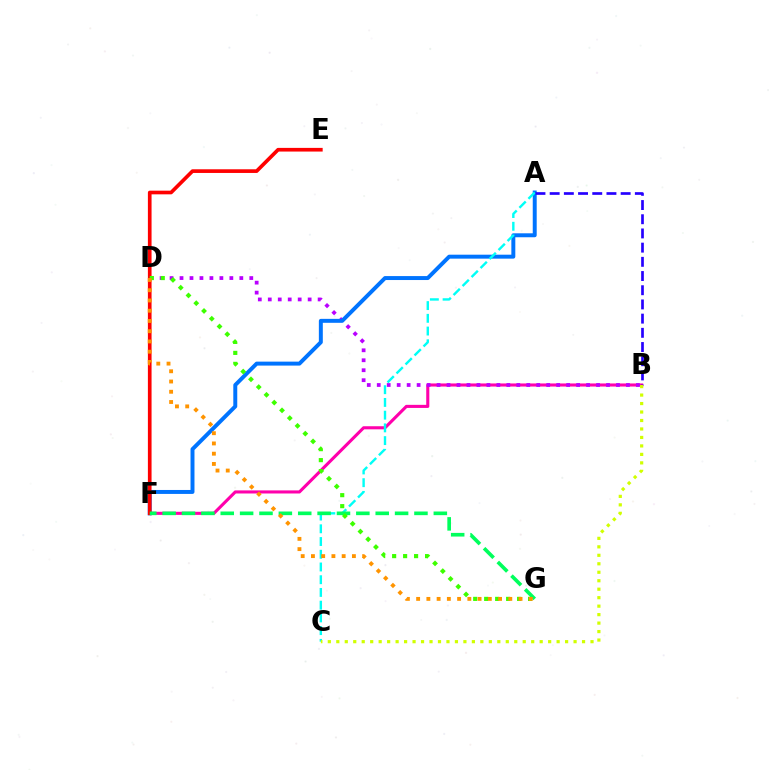{('B', 'F'): [{'color': '#ff00ac', 'line_style': 'solid', 'thickness': 2.22}], ('B', 'D'): [{'color': '#b900ff', 'line_style': 'dotted', 'thickness': 2.71}], ('A', 'F'): [{'color': '#0074ff', 'line_style': 'solid', 'thickness': 2.85}], ('A', 'C'): [{'color': '#00fff6', 'line_style': 'dashed', 'thickness': 1.73}], ('A', 'B'): [{'color': '#2500ff', 'line_style': 'dashed', 'thickness': 1.93}], ('E', 'F'): [{'color': '#ff0000', 'line_style': 'solid', 'thickness': 2.64}], ('F', 'G'): [{'color': '#00ff5c', 'line_style': 'dashed', 'thickness': 2.63}], ('D', 'G'): [{'color': '#3dff00', 'line_style': 'dotted', 'thickness': 2.98}, {'color': '#ff9400', 'line_style': 'dotted', 'thickness': 2.78}], ('B', 'C'): [{'color': '#d1ff00', 'line_style': 'dotted', 'thickness': 2.3}]}